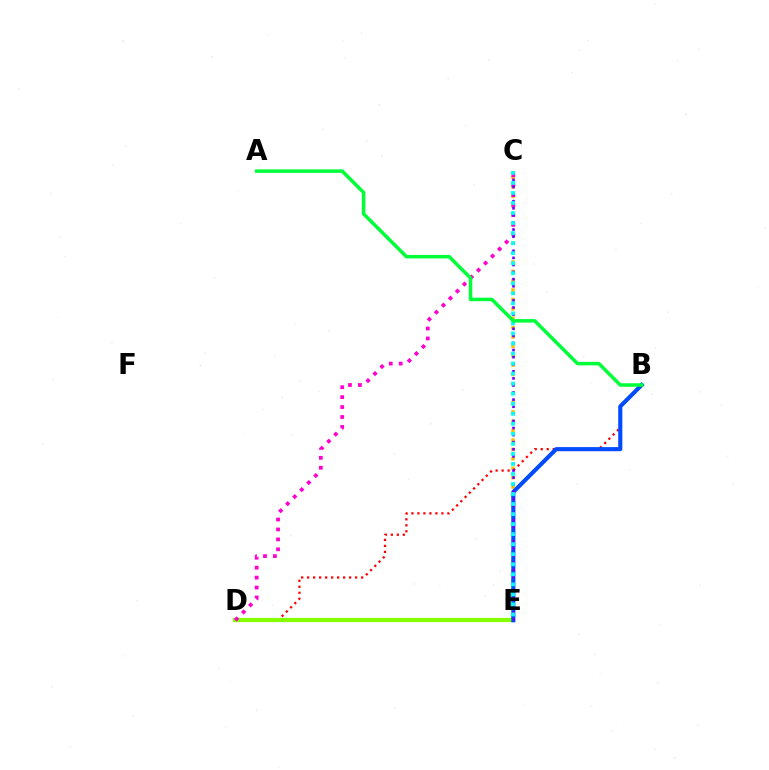{('C', 'E'): [{'color': '#ffbd00', 'line_style': 'dotted', 'thickness': 2.55}, {'color': '#7200ff', 'line_style': 'dotted', 'thickness': 1.93}, {'color': '#00fff6', 'line_style': 'dotted', 'thickness': 2.73}], ('B', 'D'): [{'color': '#ff0000', 'line_style': 'dotted', 'thickness': 1.63}], ('D', 'E'): [{'color': '#84ff00', 'line_style': 'solid', 'thickness': 3.0}], ('C', 'D'): [{'color': '#ff00cf', 'line_style': 'dotted', 'thickness': 2.7}], ('B', 'E'): [{'color': '#004bff', 'line_style': 'solid', 'thickness': 2.96}], ('A', 'B'): [{'color': '#00ff39', 'line_style': 'solid', 'thickness': 2.52}]}